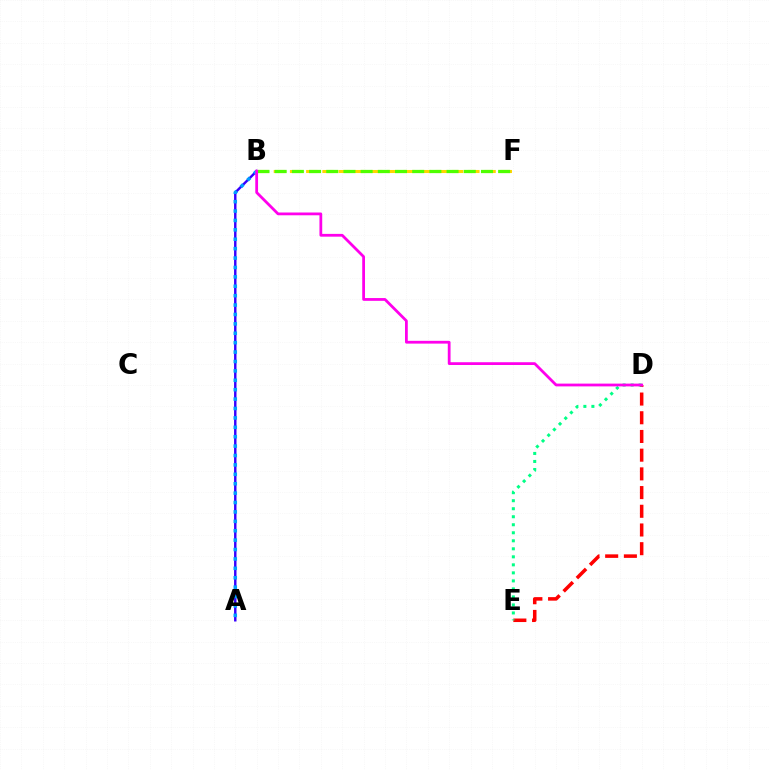{('B', 'F'): [{'color': '#ffd500', 'line_style': 'dashed', 'thickness': 2.2}, {'color': '#4fff00', 'line_style': 'dashed', 'thickness': 2.34}], ('D', 'E'): [{'color': '#ff0000', 'line_style': 'dashed', 'thickness': 2.54}, {'color': '#00ff86', 'line_style': 'dotted', 'thickness': 2.18}], ('A', 'B'): [{'color': '#3700ff', 'line_style': 'solid', 'thickness': 1.75}, {'color': '#009eff', 'line_style': 'dotted', 'thickness': 2.55}], ('B', 'D'): [{'color': '#ff00ed', 'line_style': 'solid', 'thickness': 2.0}]}